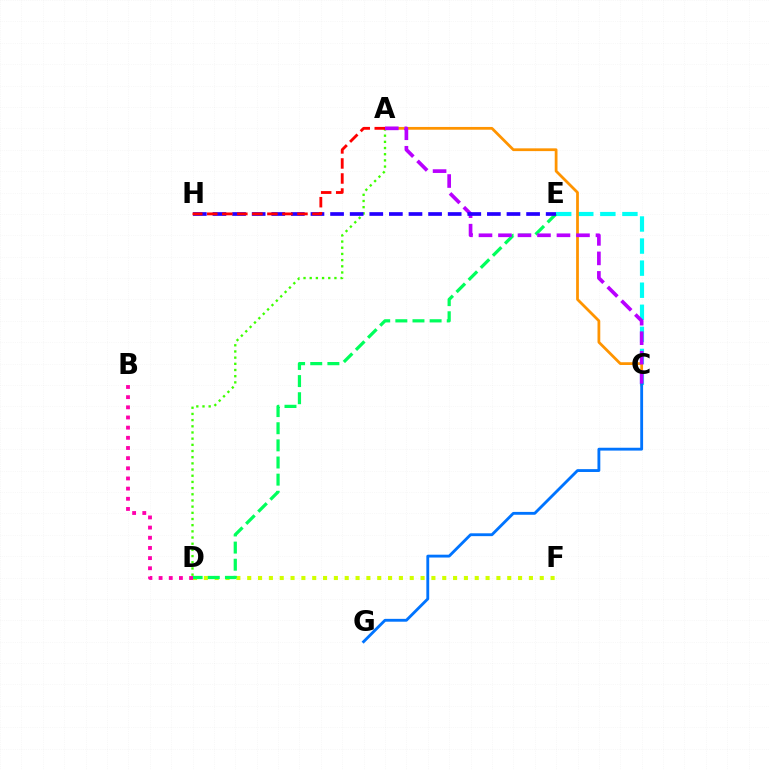{('C', 'E'): [{'color': '#00fff6', 'line_style': 'dashed', 'thickness': 3.0}], ('D', 'F'): [{'color': '#d1ff00', 'line_style': 'dotted', 'thickness': 2.94}], ('A', 'D'): [{'color': '#3dff00', 'line_style': 'dotted', 'thickness': 1.68}], ('A', 'C'): [{'color': '#ff9400', 'line_style': 'solid', 'thickness': 1.99}, {'color': '#b900ff', 'line_style': 'dashed', 'thickness': 2.65}], ('D', 'E'): [{'color': '#00ff5c', 'line_style': 'dashed', 'thickness': 2.33}], ('E', 'H'): [{'color': '#2500ff', 'line_style': 'dashed', 'thickness': 2.66}], ('C', 'G'): [{'color': '#0074ff', 'line_style': 'solid', 'thickness': 2.05}], ('A', 'H'): [{'color': '#ff0000', 'line_style': 'dashed', 'thickness': 2.04}], ('B', 'D'): [{'color': '#ff00ac', 'line_style': 'dotted', 'thickness': 2.76}]}